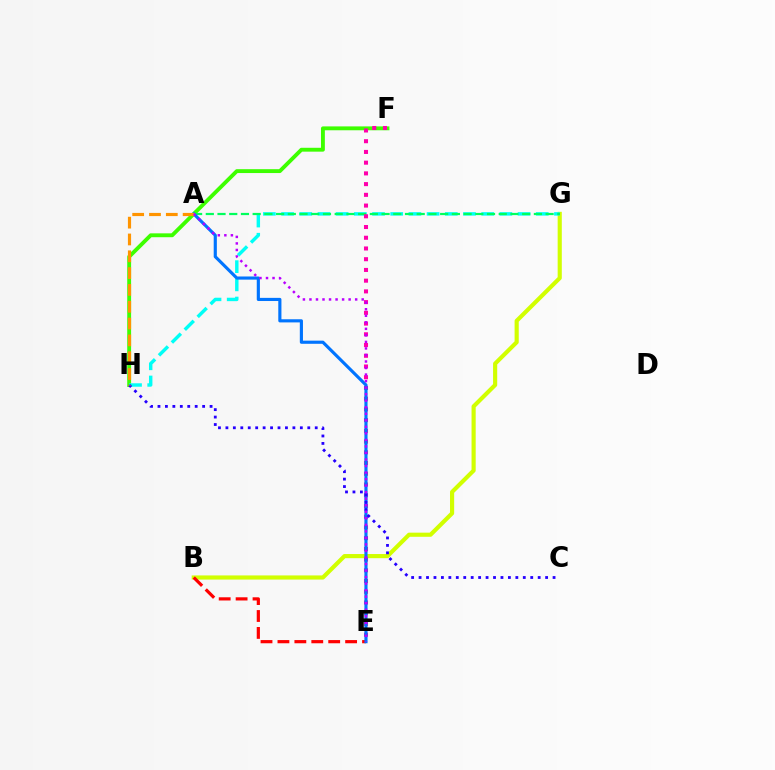{('B', 'G'): [{'color': '#d1ff00', 'line_style': 'solid', 'thickness': 2.98}], ('B', 'E'): [{'color': '#ff0000', 'line_style': 'dashed', 'thickness': 2.3}], ('F', 'H'): [{'color': '#3dff00', 'line_style': 'solid', 'thickness': 2.79}], ('G', 'H'): [{'color': '#00fff6', 'line_style': 'dashed', 'thickness': 2.47}], ('A', 'G'): [{'color': '#00ff5c', 'line_style': 'dashed', 'thickness': 1.59}], ('E', 'F'): [{'color': '#ff00ac', 'line_style': 'dotted', 'thickness': 2.91}], ('A', 'E'): [{'color': '#0074ff', 'line_style': 'solid', 'thickness': 2.27}, {'color': '#b900ff', 'line_style': 'dotted', 'thickness': 1.77}], ('C', 'H'): [{'color': '#2500ff', 'line_style': 'dotted', 'thickness': 2.02}], ('A', 'H'): [{'color': '#ff9400', 'line_style': 'dashed', 'thickness': 2.28}]}